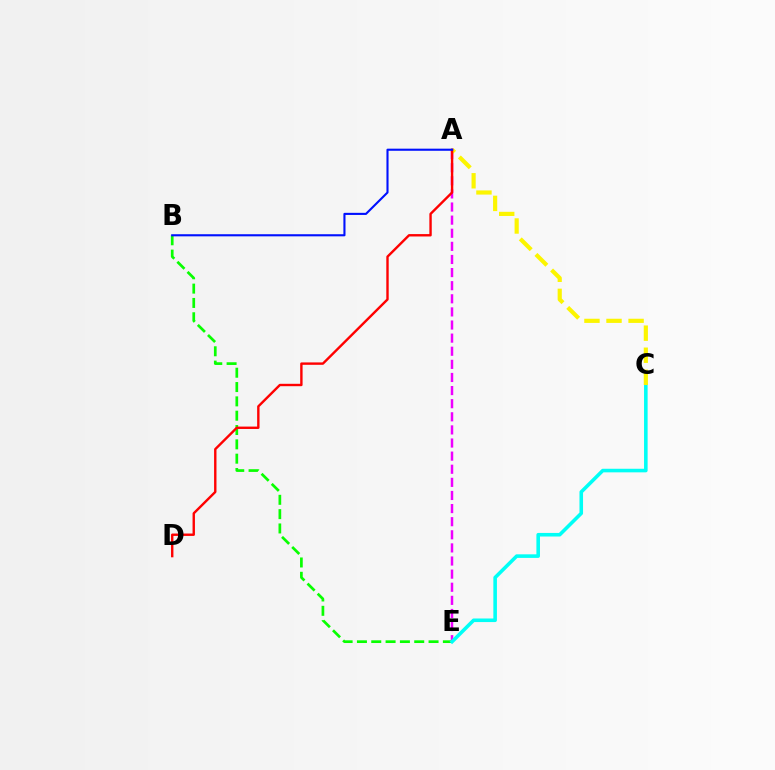{('B', 'E'): [{'color': '#08ff00', 'line_style': 'dashed', 'thickness': 1.95}], ('A', 'E'): [{'color': '#ee00ff', 'line_style': 'dashed', 'thickness': 1.78}], ('C', 'E'): [{'color': '#00fff6', 'line_style': 'solid', 'thickness': 2.58}], ('A', 'C'): [{'color': '#fcf500', 'line_style': 'dashed', 'thickness': 3.0}], ('A', 'D'): [{'color': '#ff0000', 'line_style': 'solid', 'thickness': 1.72}], ('A', 'B'): [{'color': '#0010ff', 'line_style': 'solid', 'thickness': 1.52}]}